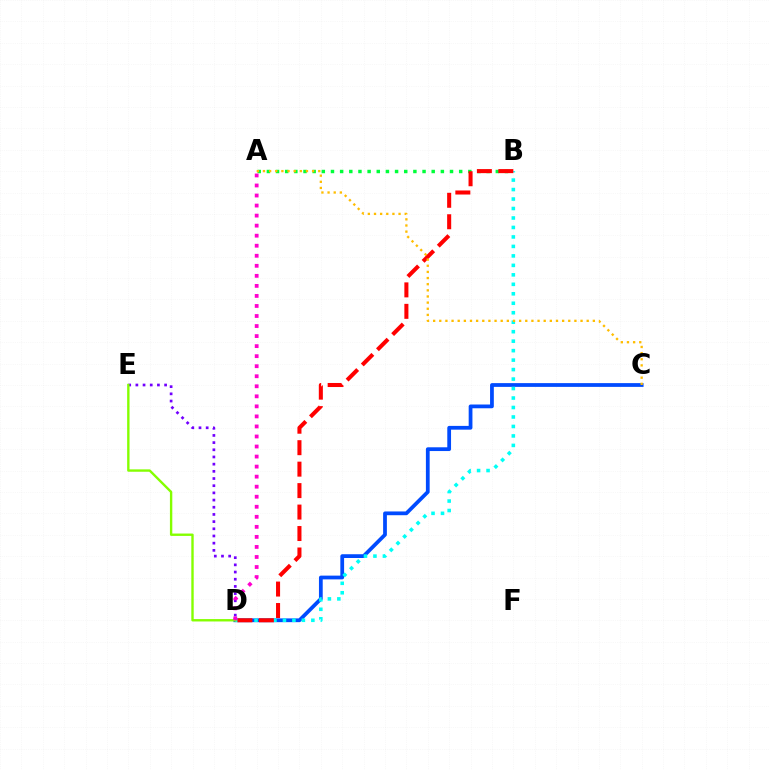{('C', 'D'): [{'color': '#004bff', 'line_style': 'solid', 'thickness': 2.71}], ('A', 'B'): [{'color': '#00ff39', 'line_style': 'dotted', 'thickness': 2.49}], ('B', 'D'): [{'color': '#00fff6', 'line_style': 'dotted', 'thickness': 2.57}, {'color': '#ff0000', 'line_style': 'dashed', 'thickness': 2.92}], ('D', 'E'): [{'color': '#7200ff', 'line_style': 'dotted', 'thickness': 1.95}, {'color': '#84ff00', 'line_style': 'solid', 'thickness': 1.71}], ('A', 'C'): [{'color': '#ffbd00', 'line_style': 'dotted', 'thickness': 1.67}], ('A', 'D'): [{'color': '#ff00cf', 'line_style': 'dotted', 'thickness': 2.73}]}